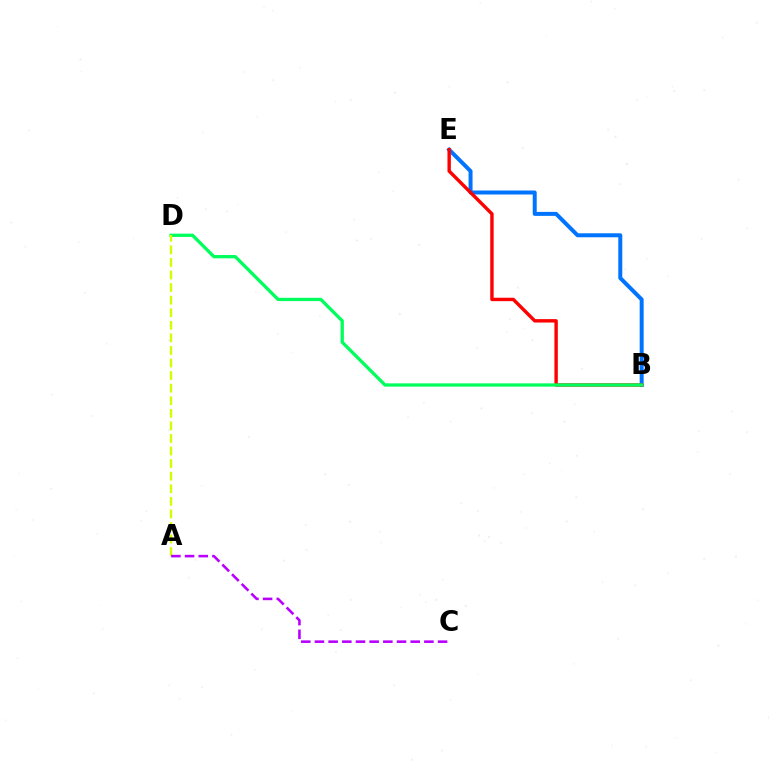{('B', 'E'): [{'color': '#0074ff', 'line_style': 'solid', 'thickness': 2.87}, {'color': '#ff0000', 'line_style': 'solid', 'thickness': 2.45}], ('B', 'D'): [{'color': '#00ff5c', 'line_style': 'solid', 'thickness': 2.37}], ('A', 'D'): [{'color': '#d1ff00', 'line_style': 'dashed', 'thickness': 1.71}], ('A', 'C'): [{'color': '#b900ff', 'line_style': 'dashed', 'thickness': 1.86}]}